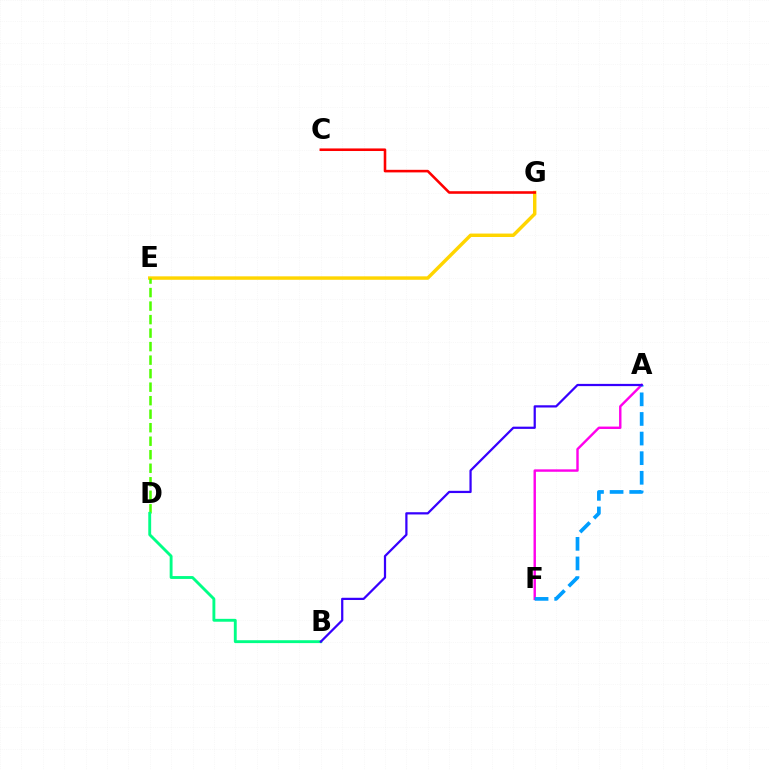{('E', 'G'): [{'color': '#ffd500', 'line_style': 'solid', 'thickness': 2.48}], ('D', 'E'): [{'color': '#4fff00', 'line_style': 'dashed', 'thickness': 1.84}], ('B', 'D'): [{'color': '#00ff86', 'line_style': 'solid', 'thickness': 2.07}], ('A', 'F'): [{'color': '#ff00ed', 'line_style': 'solid', 'thickness': 1.74}, {'color': '#009eff', 'line_style': 'dashed', 'thickness': 2.66}], ('C', 'G'): [{'color': '#ff0000', 'line_style': 'solid', 'thickness': 1.86}], ('A', 'B'): [{'color': '#3700ff', 'line_style': 'solid', 'thickness': 1.61}]}